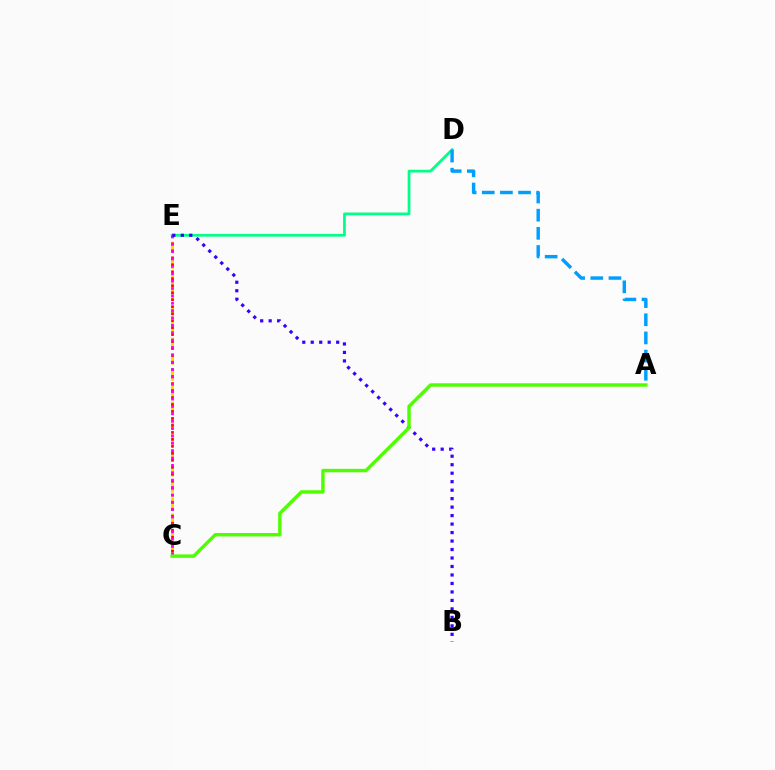{('D', 'E'): [{'color': '#00ff86', 'line_style': 'solid', 'thickness': 1.97}], ('C', 'E'): [{'color': '#ffd500', 'line_style': 'dashed', 'thickness': 2.17}, {'color': '#ff0000', 'line_style': 'dotted', 'thickness': 1.9}, {'color': '#ff00ed', 'line_style': 'dotted', 'thickness': 2.0}], ('B', 'E'): [{'color': '#3700ff', 'line_style': 'dotted', 'thickness': 2.3}], ('A', 'C'): [{'color': '#4fff00', 'line_style': 'solid', 'thickness': 2.47}], ('A', 'D'): [{'color': '#009eff', 'line_style': 'dashed', 'thickness': 2.47}]}